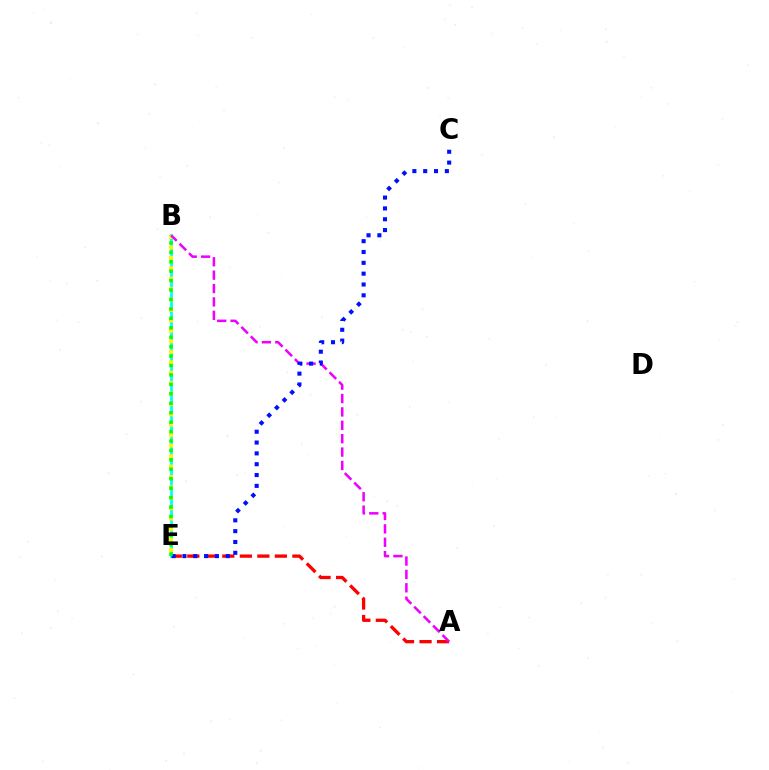{('A', 'E'): [{'color': '#ff0000', 'line_style': 'dashed', 'thickness': 2.38}], ('B', 'E'): [{'color': '#00fff6', 'line_style': 'solid', 'thickness': 2.0}, {'color': '#fcf500', 'line_style': 'dotted', 'thickness': 2.83}, {'color': '#08ff00', 'line_style': 'dotted', 'thickness': 2.56}], ('A', 'B'): [{'color': '#ee00ff', 'line_style': 'dashed', 'thickness': 1.82}], ('C', 'E'): [{'color': '#0010ff', 'line_style': 'dotted', 'thickness': 2.94}]}